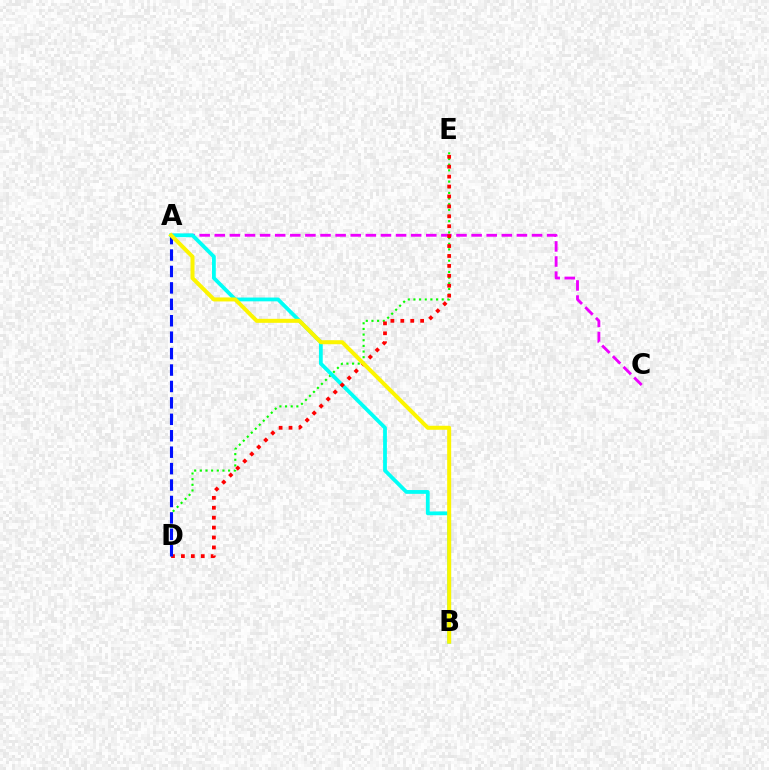{('A', 'C'): [{'color': '#ee00ff', 'line_style': 'dashed', 'thickness': 2.05}], ('D', 'E'): [{'color': '#08ff00', 'line_style': 'dotted', 'thickness': 1.54}, {'color': '#ff0000', 'line_style': 'dotted', 'thickness': 2.69}], ('A', 'B'): [{'color': '#00fff6', 'line_style': 'solid', 'thickness': 2.73}, {'color': '#fcf500', 'line_style': 'solid', 'thickness': 2.88}], ('A', 'D'): [{'color': '#0010ff', 'line_style': 'dashed', 'thickness': 2.23}]}